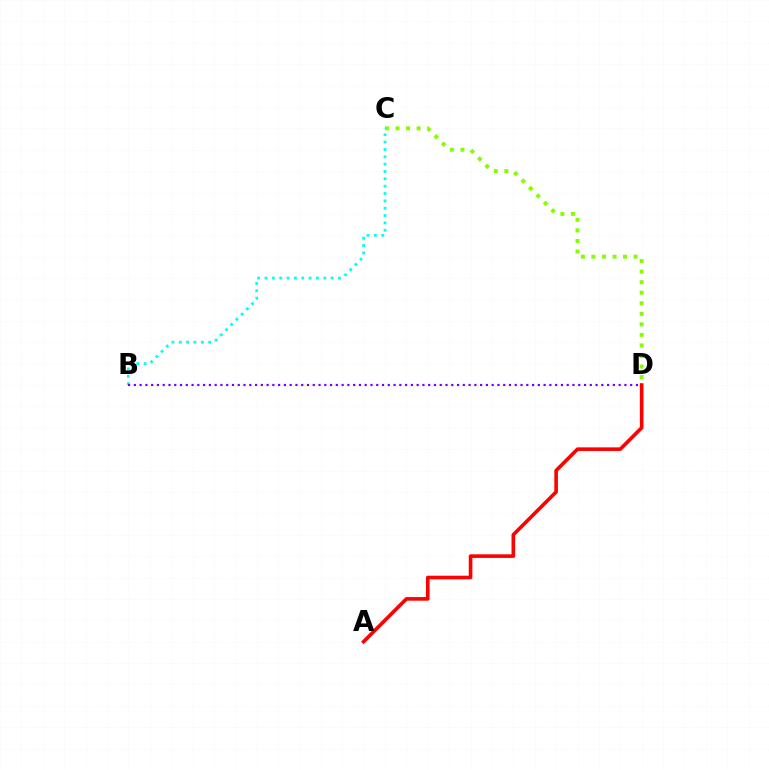{('A', 'D'): [{'color': '#ff0000', 'line_style': 'solid', 'thickness': 2.6}], ('C', 'D'): [{'color': '#84ff00', 'line_style': 'dotted', 'thickness': 2.86}], ('B', 'C'): [{'color': '#00fff6', 'line_style': 'dotted', 'thickness': 2.0}], ('B', 'D'): [{'color': '#7200ff', 'line_style': 'dotted', 'thickness': 1.57}]}